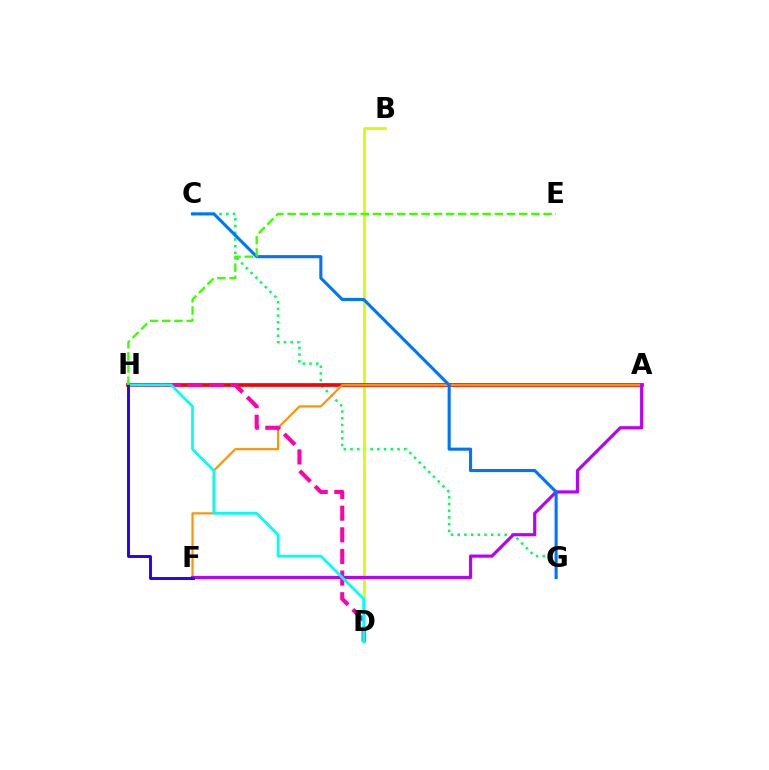{('C', 'G'): [{'color': '#00ff5c', 'line_style': 'dotted', 'thickness': 1.82}, {'color': '#0074ff', 'line_style': 'solid', 'thickness': 2.22}], ('B', 'D'): [{'color': '#d1ff00', 'line_style': 'solid', 'thickness': 1.98}], ('A', 'H'): [{'color': '#ff0000', 'line_style': 'solid', 'thickness': 2.67}], ('A', 'F'): [{'color': '#ff9400', 'line_style': 'solid', 'thickness': 1.56}, {'color': '#b900ff', 'line_style': 'solid', 'thickness': 2.3}], ('D', 'H'): [{'color': '#ff00ac', 'line_style': 'dashed', 'thickness': 2.94}, {'color': '#00fff6', 'line_style': 'solid', 'thickness': 1.98}], ('F', 'H'): [{'color': '#2500ff', 'line_style': 'solid', 'thickness': 2.1}], ('E', 'H'): [{'color': '#3dff00', 'line_style': 'dashed', 'thickness': 1.66}]}